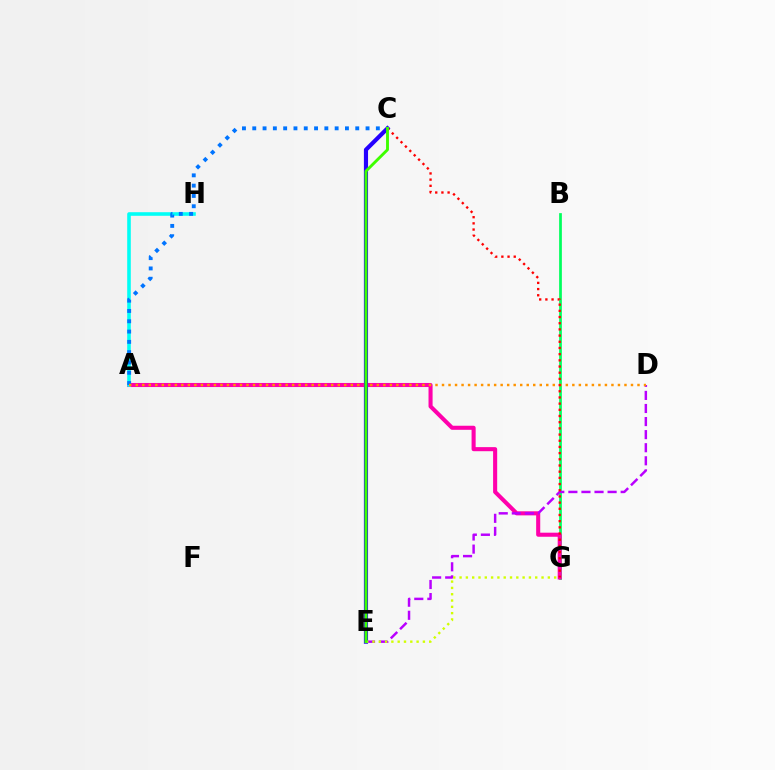{('B', 'G'): [{'color': '#00ff5c', 'line_style': 'solid', 'thickness': 1.96}], ('A', 'G'): [{'color': '#ff00ac', 'line_style': 'solid', 'thickness': 2.93}], ('A', 'H'): [{'color': '#00fff6', 'line_style': 'solid', 'thickness': 2.58}], ('A', 'C'): [{'color': '#0074ff', 'line_style': 'dotted', 'thickness': 2.8}], ('D', 'E'): [{'color': '#b900ff', 'line_style': 'dashed', 'thickness': 1.78}], ('A', 'D'): [{'color': '#ff9400', 'line_style': 'dotted', 'thickness': 1.77}], ('C', 'E'): [{'color': '#2500ff', 'line_style': 'solid', 'thickness': 2.99}, {'color': '#3dff00', 'line_style': 'solid', 'thickness': 2.07}], ('E', 'G'): [{'color': '#d1ff00', 'line_style': 'dotted', 'thickness': 1.71}], ('C', 'G'): [{'color': '#ff0000', 'line_style': 'dotted', 'thickness': 1.68}]}